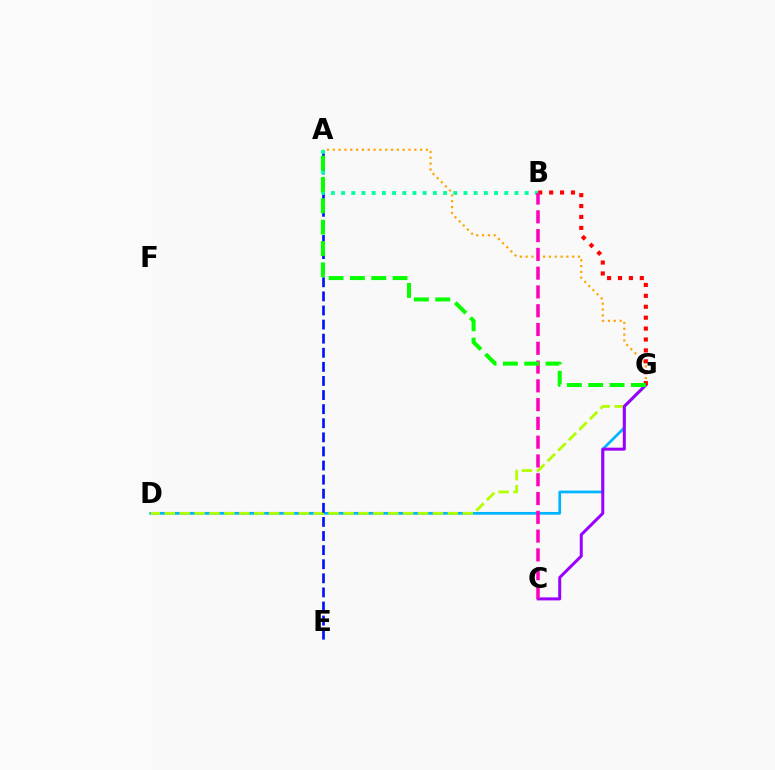{('A', 'G'): [{'color': '#ffa500', 'line_style': 'dotted', 'thickness': 1.58}, {'color': '#08ff00', 'line_style': 'dashed', 'thickness': 2.9}], ('D', 'G'): [{'color': '#00b5ff', 'line_style': 'solid', 'thickness': 1.96}, {'color': '#b3ff00', 'line_style': 'dashed', 'thickness': 2.02}], ('A', 'E'): [{'color': '#0010ff', 'line_style': 'dashed', 'thickness': 1.91}], ('A', 'B'): [{'color': '#00ff9d', 'line_style': 'dotted', 'thickness': 2.77}], ('C', 'G'): [{'color': '#9b00ff', 'line_style': 'solid', 'thickness': 2.16}], ('B', 'G'): [{'color': '#ff0000', 'line_style': 'dotted', 'thickness': 2.96}], ('B', 'C'): [{'color': '#ff00bd', 'line_style': 'dashed', 'thickness': 2.55}]}